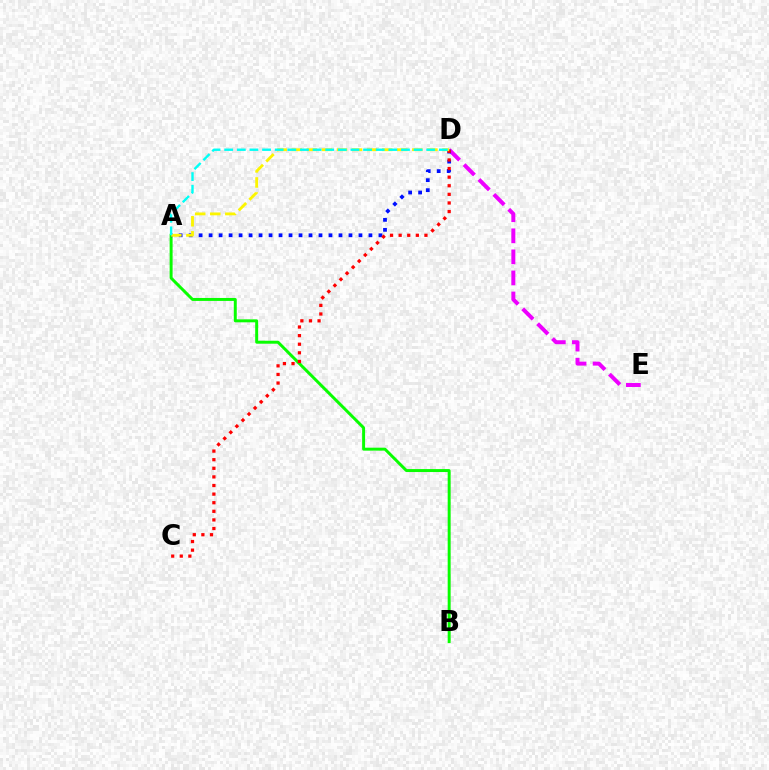{('D', 'E'): [{'color': '#ee00ff', 'line_style': 'dashed', 'thickness': 2.86}], ('A', 'B'): [{'color': '#08ff00', 'line_style': 'solid', 'thickness': 2.13}], ('A', 'D'): [{'color': '#0010ff', 'line_style': 'dotted', 'thickness': 2.71}, {'color': '#fcf500', 'line_style': 'dashed', 'thickness': 2.05}, {'color': '#00fff6', 'line_style': 'dashed', 'thickness': 1.72}], ('C', 'D'): [{'color': '#ff0000', 'line_style': 'dotted', 'thickness': 2.34}]}